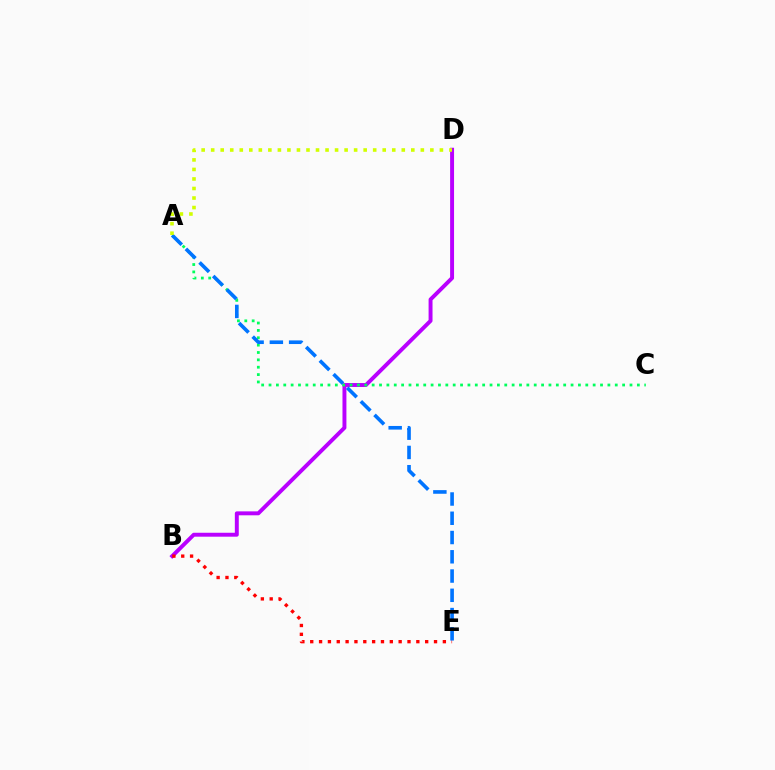{('B', 'D'): [{'color': '#b900ff', 'line_style': 'solid', 'thickness': 2.83}], ('A', 'C'): [{'color': '#00ff5c', 'line_style': 'dotted', 'thickness': 2.0}], ('B', 'E'): [{'color': '#ff0000', 'line_style': 'dotted', 'thickness': 2.4}], ('A', 'E'): [{'color': '#0074ff', 'line_style': 'dashed', 'thickness': 2.62}], ('A', 'D'): [{'color': '#d1ff00', 'line_style': 'dotted', 'thickness': 2.59}]}